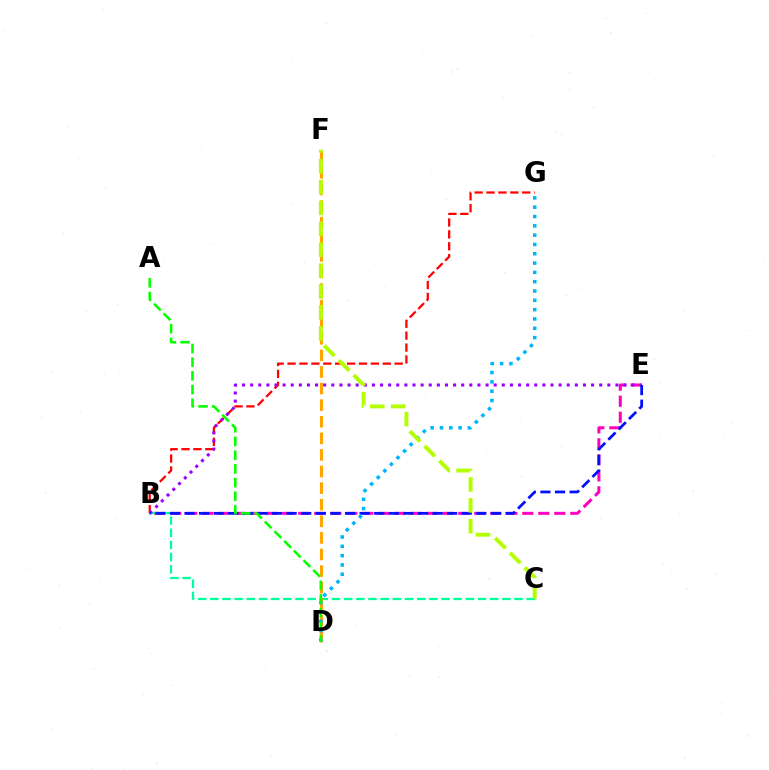{('B', 'E'): [{'color': '#ff00bd', 'line_style': 'dashed', 'thickness': 2.17}, {'color': '#9b00ff', 'line_style': 'dotted', 'thickness': 2.21}, {'color': '#0010ff', 'line_style': 'dashed', 'thickness': 1.98}], ('B', 'G'): [{'color': '#ff0000', 'line_style': 'dashed', 'thickness': 1.62}], ('B', 'C'): [{'color': '#00ff9d', 'line_style': 'dashed', 'thickness': 1.65}], ('D', 'F'): [{'color': '#ffa500', 'line_style': 'dashed', 'thickness': 2.25}], ('D', 'G'): [{'color': '#00b5ff', 'line_style': 'dotted', 'thickness': 2.53}], ('A', 'D'): [{'color': '#08ff00', 'line_style': 'dashed', 'thickness': 1.86}], ('C', 'F'): [{'color': '#b3ff00', 'line_style': 'dashed', 'thickness': 2.84}]}